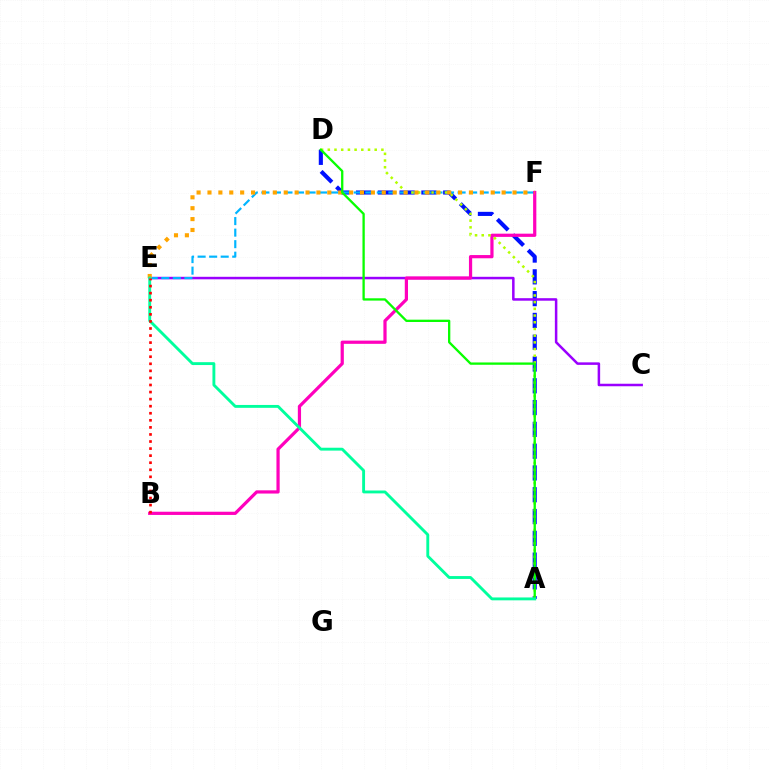{('A', 'D'): [{'color': '#0010ff', 'line_style': 'dashed', 'thickness': 2.96}, {'color': '#b3ff00', 'line_style': 'dotted', 'thickness': 1.82}, {'color': '#08ff00', 'line_style': 'solid', 'thickness': 1.66}], ('C', 'E'): [{'color': '#9b00ff', 'line_style': 'solid', 'thickness': 1.81}], ('E', 'F'): [{'color': '#00b5ff', 'line_style': 'dashed', 'thickness': 1.57}, {'color': '#ffa500', 'line_style': 'dotted', 'thickness': 2.96}], ('B', 'F'): [{'color': '#ff00bd', 'line_style': 'solid', 'thickness': 2.32}], ('A', 'E'): [{'color': '#00ff9d', 'line_style': 'solid', 'thickness': 2.07}], ('B', 'E'): [{'color': '#ff0000', 'line_style': 'dotted', 'thickness': 1.92}]}